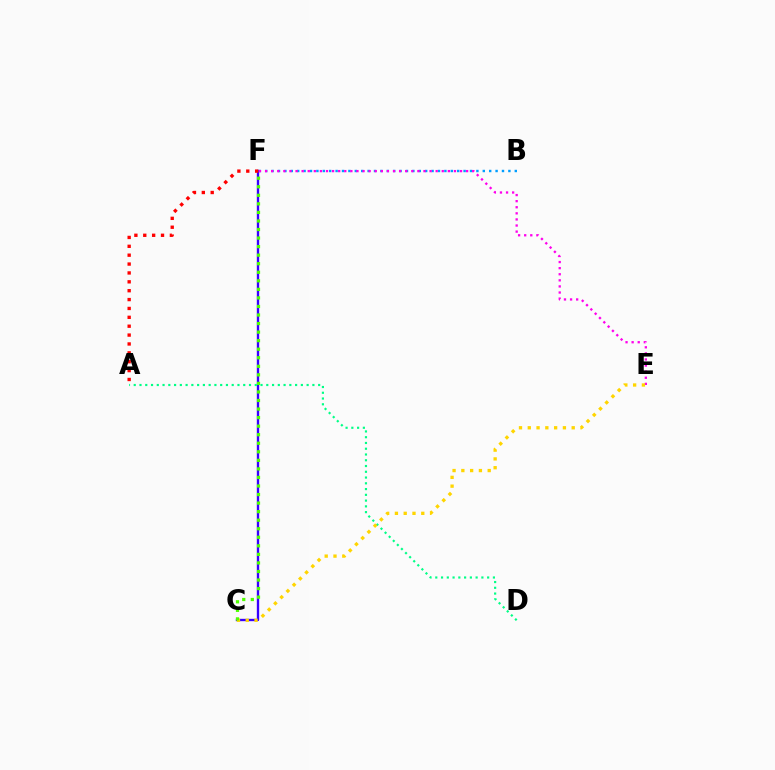{('C', 'F'): [{'color': '#3700ff', 'line_style': 'solid', 'thickness': 1.69}, {'color': '#4fff00', 'line_style': 'dotted', 'thickness': 2.32}], ('A', 'D'): [{'color': '#00ff86', 'line_style': 'dotted', 'thickness': 1.57}], ('B', 'F'): [{'color': '#009eff', 'line_style': 'dotted', 'thickness': 1.74}], ('E', 'F'): [{'color': '#ff00ed', 'line_style': 'dotted', 'thickness': 1.66}], ('C', 'E'): [{'color': '#ffd500', 'line_style': 'dotted', 'thickness': 2.39}], ('A', 'F'): [{'color': '#ff0000', 'line_style': 'dotted', 'thickness': 2.41}]}